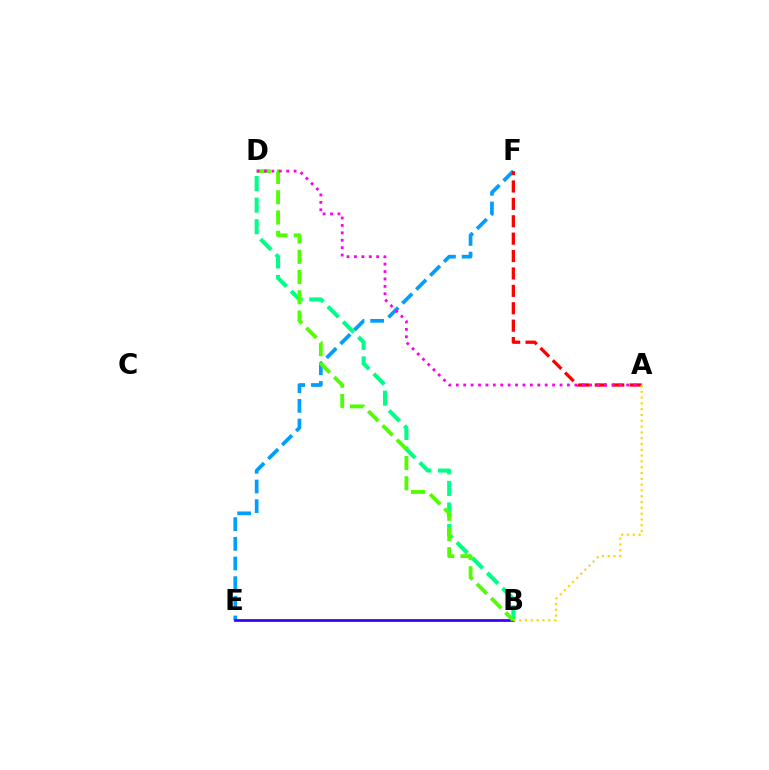{('E', 'F'): [{'color': '#009eff', 'line_style': 'dashed', 'thickness': 2.67}], ('B', 'E'): [{'color': '#3700ff', 'line_style': 'solid', 'thickness': 1.97}], ('A', 'F'): [{'color': '#ff0000', 'line_style': 'dashed', 'thickness': 2.36}], ('B', 'D'): [{'color': '#00ff86', 'line_style': 'dashed', 'thickness': 2.93}, {'color': '#4fff00', 'line_style': 'dashed', 'thickness': 2.75}], ('A', 'D'): [{'color': '#ff00ed', 'line_style': 'dotted', 'thickness': 2.01}], ('A', 'B'): [{'color': '#ffd500', 'line_style': 'dotted', 'thickness': 1.58}]}